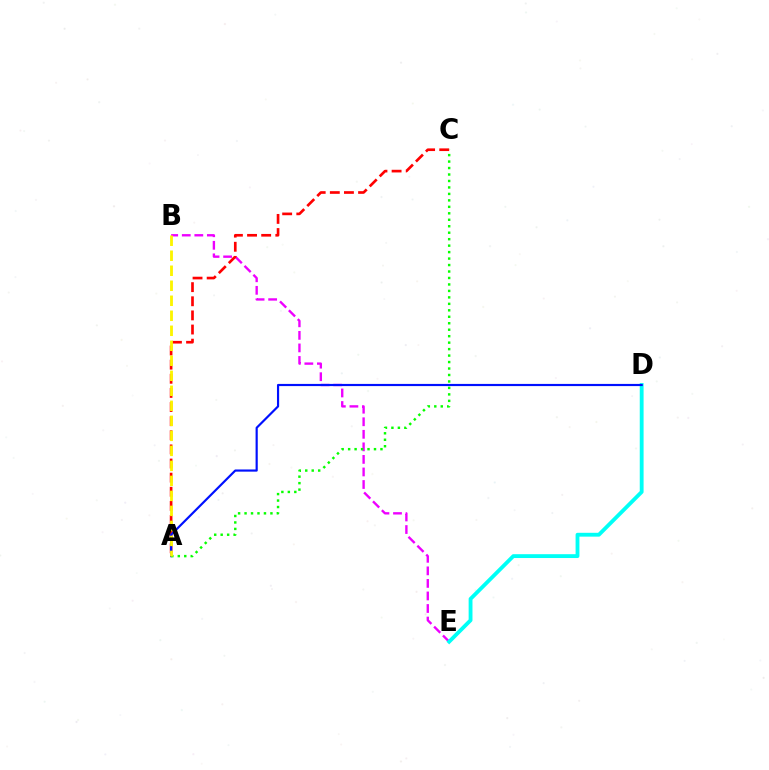{('B', 'E'): [{'color': '#ee00ff', 'line_style': 'dashed', 'thickness': 1.7}], ('A', 'C'): [{'color': '#ff0000', 'line_style': 'dashed', 'thickness': 1.92}, {'color': '#08ff00', 'line_style': 'dotted', 'thickness': 1.76}], ('D', 'E'): [{'color': '#00fff6', 'line_style': 'solid', 'thickness': 2.76}], ('A', 'D'): [{'color': '#0010ff', 'line_style': 'solid', 'thickness': 1.56}], ('A', 'B'): [{'color': '#fcf500', 'line_style': 'dashed', 'thickness': 2.04}]}